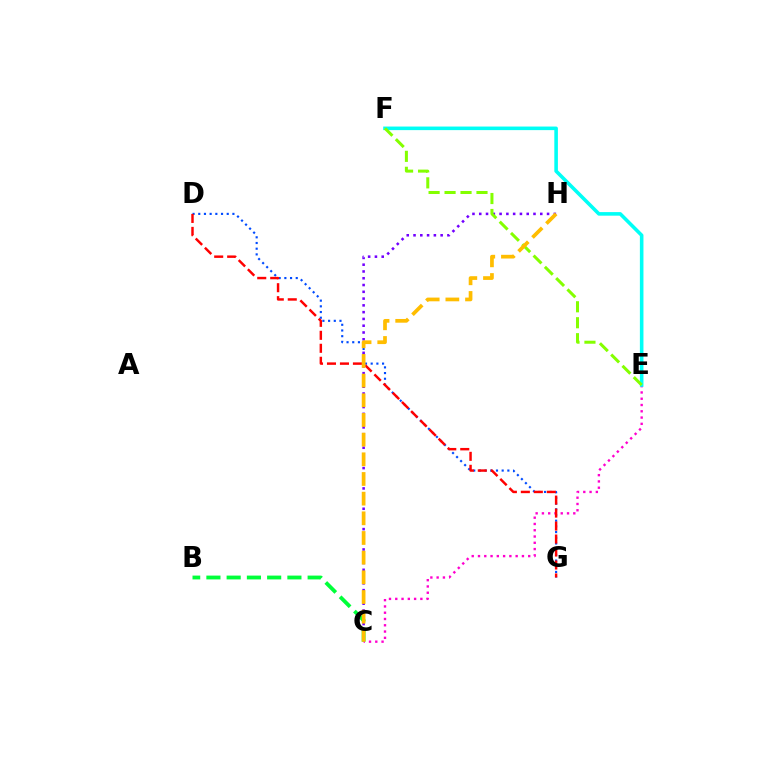{('D', 'G'): [{'color': '#004bff', 'line_style': 'dotted', 'thickness': 1.55}, {'color': '#ff0000', 'line_style': 'dashed', 'thickness': 1.76}], ('C', 'H'): [{'color': '#7200ff', 'line_style': 'dotted', 'thickness': 1.84}, {'color': '#ffbd00', 'line_style': 'dashed', 'thickness': 2.67}], ('B', 'C'): [{'color': '#00ff39', 'line_style': 'dashed', 'thickness': 2.75}], ('C', 'E'): [{'color': '#ff00cf', 'line_style': 'dotted', 'thickness': 1.71}], ('E', 'F'): [{'color': '#00fff6', 'line_style': 'solid', 'thickness': 2.57}, {'color': '#84ff00', 'line_style': 'dashed', 'thickness': 2.17}]}